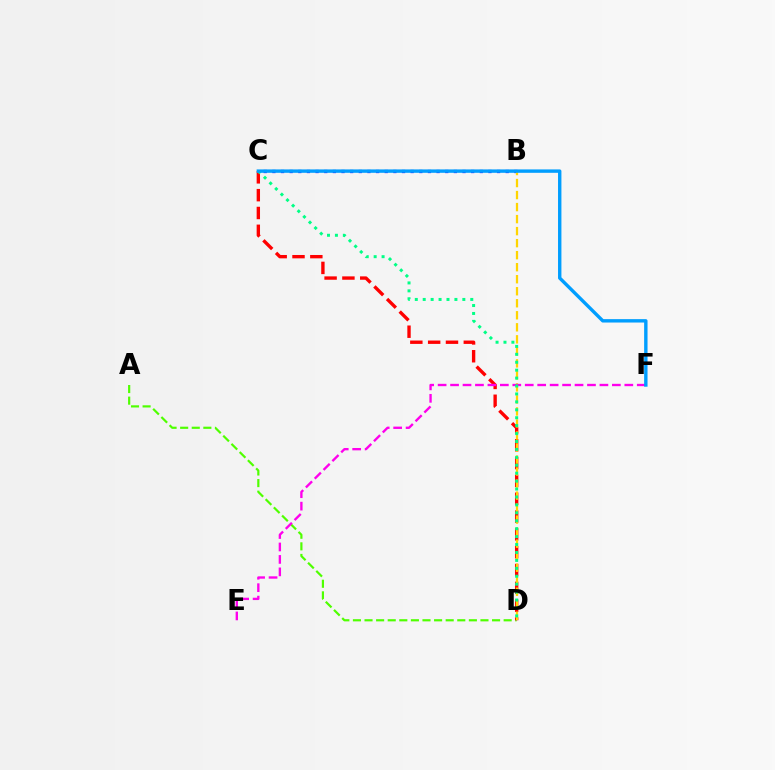{('A', 'D'): [{'color': '#4fff00', 'line_style': 'dashed', 'thickness': 1.58}], ('B', 'C'): [{'color': '#3700ff', 'line_style': 'dotted', 'thickness': 2.35}], ('C', 'D'): [{'color': '#ff0000', 'line_style': 'dashed', 'thickness': 2.42}, {'color': '#00ff86', 'line_style': 'dotted', 'thickness': 2.15}], ('B', 'D'): [{'color': '#ffd500', 'line_style': 'dashed', 'thickness': 1.63}], ('E', 'F'): [{'color': '#ff00ed', 'line_style': 'dashed', 'thickness': 1.69}], ('C', 'F'): [{'color': '#009eff', 'line_style': 'solid', 'thickness': 2.44}]}